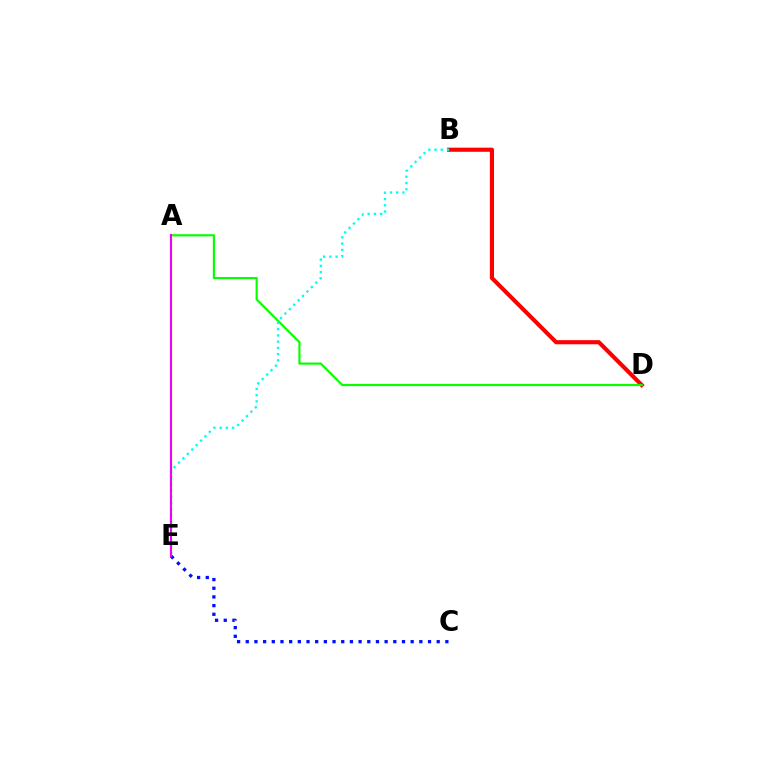{('B', 'D'): [{'color': '#ff0000', 'line_style': 'solid', 'thickness': 2.97}], ('A', 'D'): [{'color': '#08ff00', 'line_style': 'solid', 'thickness': 1.56}], ('A', 'E'): [{'color': '#fcf500', 'line_style': 'solid', 'thickness': 1.7}, {'color': '#ee00ff', 'line_style': 'solid', 'thickness': 1.5}], ('C', 'E'): [{'color': '#0010ff', 'line_style': 'dotted', 'thickness': 2.36}], ('B', 'E'): [{'color': '#00fff6', 'line_style': 'dotted', 'thickness': 1.69}]}